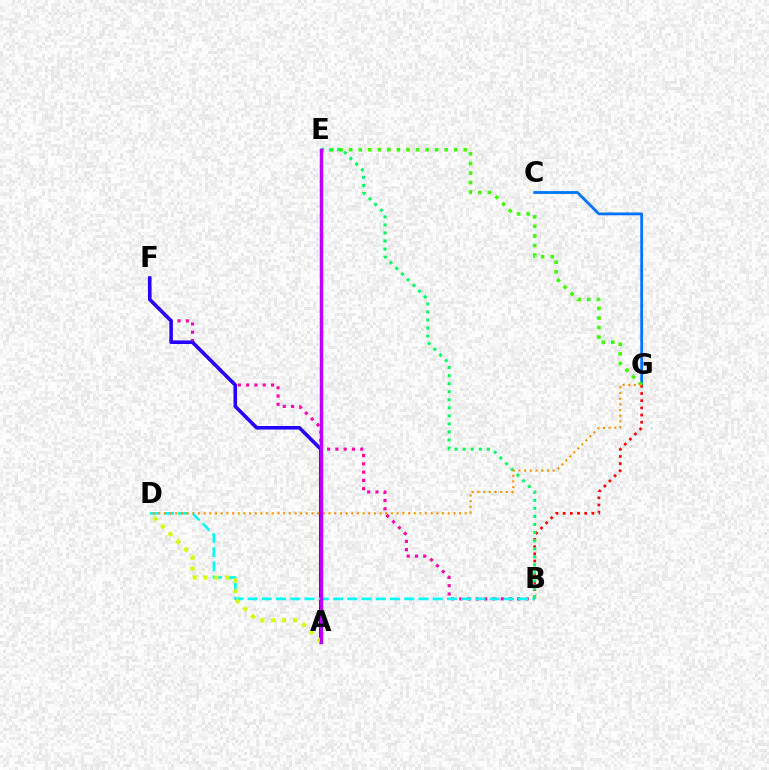{('B', 'F'): [{'color': '#ff00ac', 'line_style': 'dotted', 'thickness': 2.25}], ('C', 'G'): [{'color': '#0074ff', 'line_style': 'solid', 'thickness': 2.01}], ('B', 'G'): [{'color': '#ff0000', 'line_style': 'dotted', 'thickness': 1.95}], ('A', 'F'): [{'color': '#2500ff', 'line_style': 'solid', 'thickness': 2.57}], ('B', 'D'): [{'color': '#00fff6', 'line_style': 'dashed', 'thickness': 1.93}], ('E', 'G'): [{'color': '#3dff00', 'line_style': 'dotted', 'thickness': 2.59}], ('B', 'E'): [{'color': '#00ff5c', 'line_style': 'dotted', 'thickness': 2.19}], ('A', 'D'): [{'color': '#d1ff00', 'line_style': 'dotted', 'thickness': 2.96}], ('D', 'G'): [{'color': '#ff9400', 'line_style': 'dotted', 'thickness': 1.54}], ('A', 'E'): [{'color': '#b900ff', 'line_style': 'solid', 'thickness': 2.48}]}